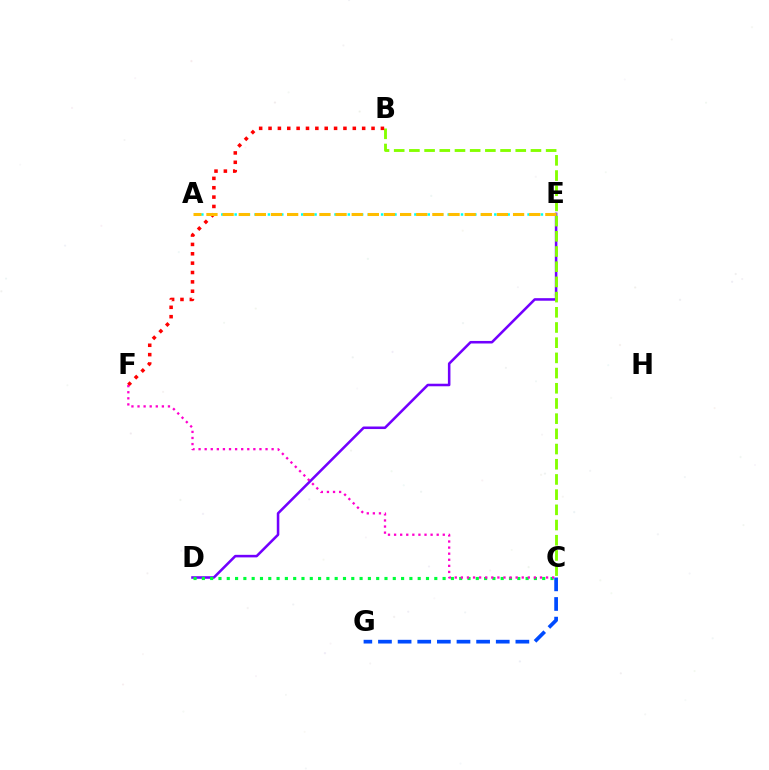{('D', 'E'): [{'color': '#7200ff', 'line_style': 'solid', 'thickness': 1.83}], ('A', 'E'): [{'color': '#00fff6', 'line_style': 'dotted', 'thickness': 1.81}, {'color': '#ffbd00', 'line_style': 'dashed', 'thickness': 2.19}], ('B', 'C'): [{'color': '#84ff00', 'line_style': 'dashed', 'thickness': 2.06}], ('B', 'F'): [{'color': '#ff0000', 'line_style': 'dotted', 'thickness': 2.54}], ('C', 'G'): [{'color': '#004bff', 'line_style': 'dashed', 'thickness': 2.67}], ('C', 'D'): [{'color': '#00ff39', 'line_style': 'dotted', 'thickness': 2.26}], ('C', 'F'): [{'color': '#ff00cf', 'line_style': 'dotted', 'thickness': 1.65}]}